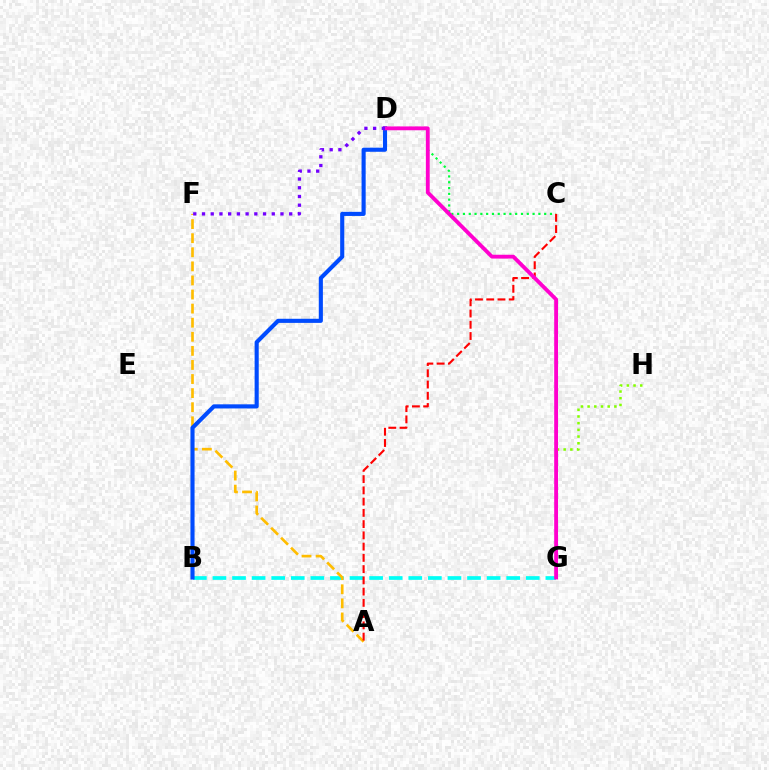{('B', 'G'): [{'color': '#00fff6', 'line_style': 'dashed', 'thickness': 2.66}], ('A', 'F'): [{'color': '#ffbd00', 'line_style': 'dashed', 'thickness': 1.91}], ('C', 'D'): [{'color': '#00ff39', 'line_style': 'dotted', 'thickness': 1.58}], ('B', 'D'): [{'color': '#004bff', 'line_style': 'solid', 'thickness': 2.96}], ('G', 'H'): [{'color': '#84ff00', 'line_style': 'dotted', 'thickness': 1.82}], ('A', 'C'): [{'color': '#ff0000', 'line_style': 'dashed', 'thickness': 1.53}], ('D', 'G'): [{'color': '#ff00cf', 'line_style': 'solid', 'thickness': 2.77}], ('D', 'F'): [{'color': '#7200ff', 'line_style': 'dotted', 'thickness': 2.37}]}